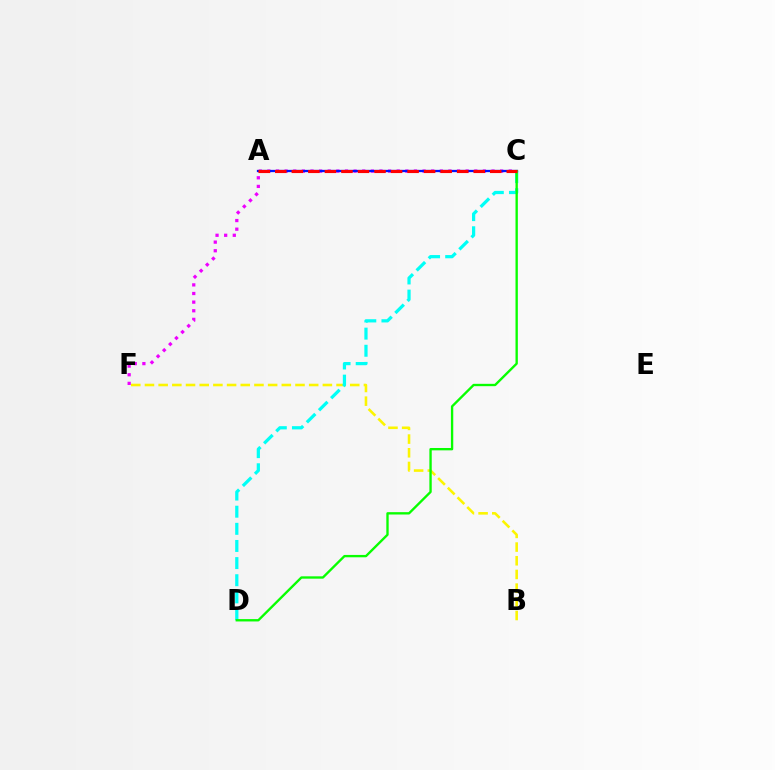{('C', 'F'): [{'color': '#ee00ff', 'line_style': 'dotted', 'thickness': 2.34}], ('A', 'C'): [{'color': '#0010ff', 'line_style': 'solid', 'thickness': 1.64}, {'color': '#ff0000', 'line_style': 'dashed', 'thickness': 2.25}], ('B', 'F'): [{'color': '#fcf500', 'line_style': 'dashed', 'thickness': 1.86}], ('C', 'D'): [{'color': '#00fff6', 'line_style': 'dashed', 'thickness': 2.33}, {'color': '#08ff00', 'line_style': 'solid', 'thickness': 1.69}]}